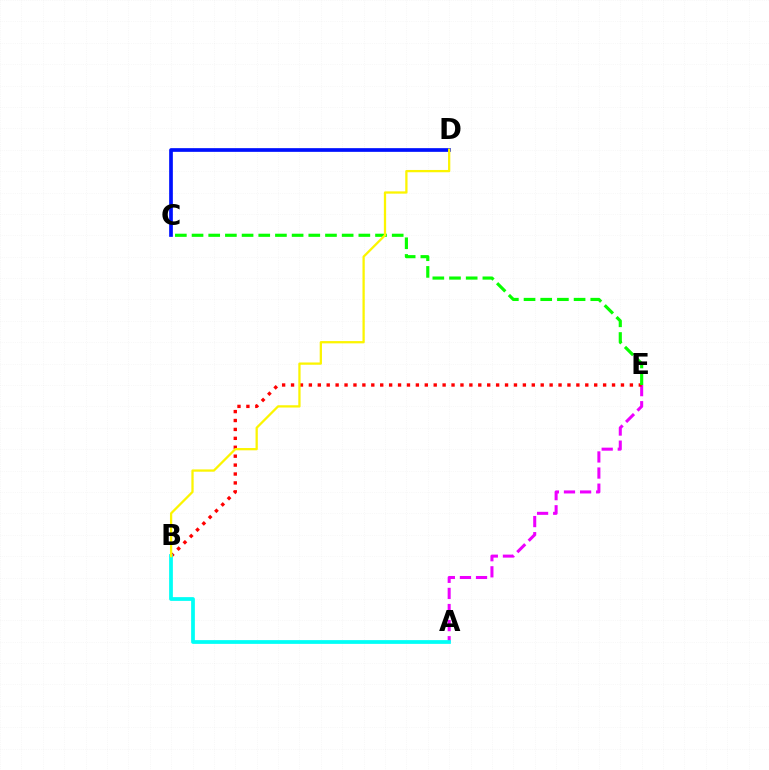{('A', 'E'): [{'color': '#ee00ff', 'line_style': 'dashed', 'thickness': 2.19}], ('B', 'E'): [{'color': '#ff0000', 'line_style': 'dotted', 'thickness': 2.42}], ('C', 'D'): [{'color': '#0010ff', 'line_style': 'solid', 'thickness': 2.66}], ('A', 'B'): [{'color': '#00fff6', 'line_style': 'solid', 'thickness': 2.7}], ('C', 'E'): [{'color': '#08ff00', 'line_style': 'dashed', 'thickness': 2.27}], ('B', 'D'): [{'color': '#fcf500', 'line_style': 'solid', 'thickness': 1.64}]}